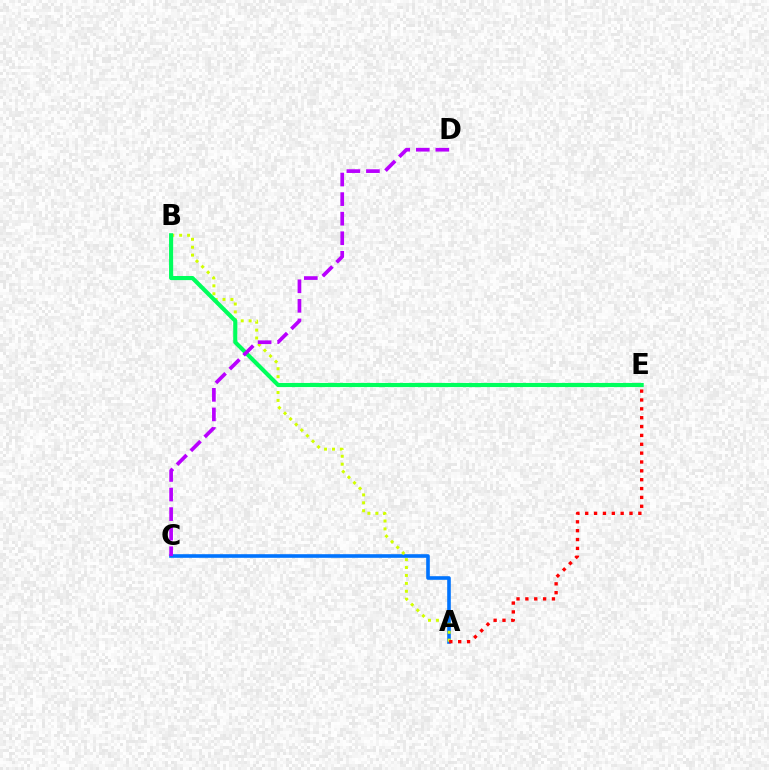{('A', 'C'): [{'color': '#0074ff', 'line_style': 'solid', 'thickness': 2.6}], ('A', 'B'): [{'color': '#d1ff00', 'line_style': 'dotted', 'thickness': 2.15}], ('B', 'E'): [{'color': '#00ff5c', 'line_style': 'solid', 'thickness': 2.96}], ('A', 'E'): [{'color': '#ff0000', 'line_style': 'dotted', 'thickness': 2.41}], ('C', 'D'): [{'color': '#b900ff', 'line_style': 'dashed', 'thickness': 2.66}]}